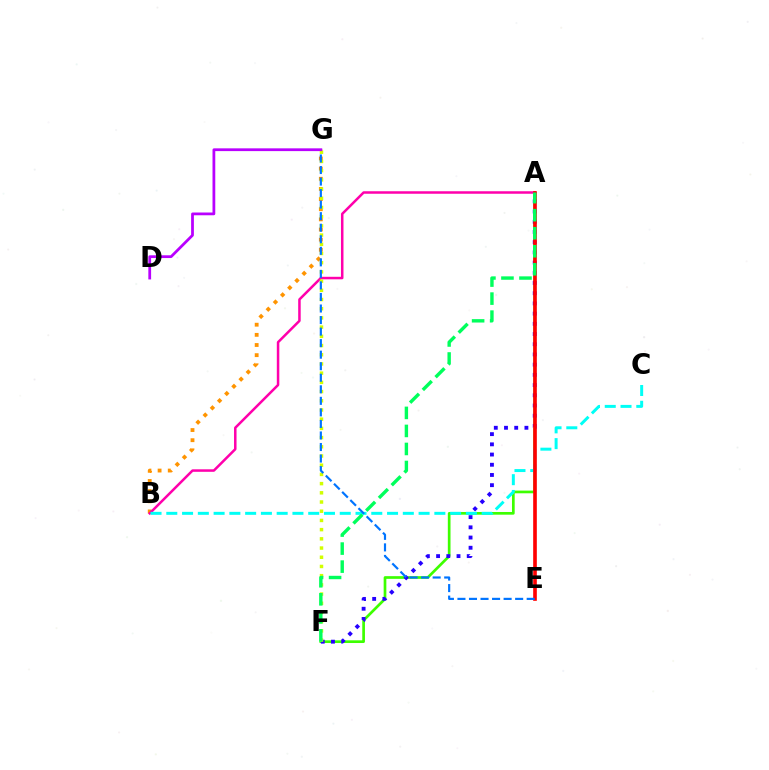{('A', 'F'): [{'color': '#3dff00', 'line_style': 'solid', 'thickness': 1.94}, {'color': '#2500ff', 'line_style': 'dotted', 'thickness': 2.77}, {'color': '#00ff5c', 'line_style': 'dashed', 'thickness': 2.45}], ('B', 'G'): [{'color': '#ff9400', 'line_style': 'dotted', 'thickness': 2.76}], ('A', 'B'): [{'color': '#ff00ac', 'line_style': 'solid', 'thickness': 1.81}], ('B', 'C'): [{'color': '#00fff6', 'line_style': 'dashed', 'thickness': 2.14}], ('F', 'G'): [{'color': '#d1ff00', 'line_style': 'dotted', 'thickness': 2.5}], ('A', 'E'): [{'color': '#ff0000', 'line_style': 'solid', 'thickness': 2.62}], ('E', 'G'): [{'color': '#0074ff', 'line_style': 'dashed', 'thickness': 1.57}], ('D', 'G'): [{'color': '#b900ff', 'line_style': 'solid', 'thickness': 1.99}]}